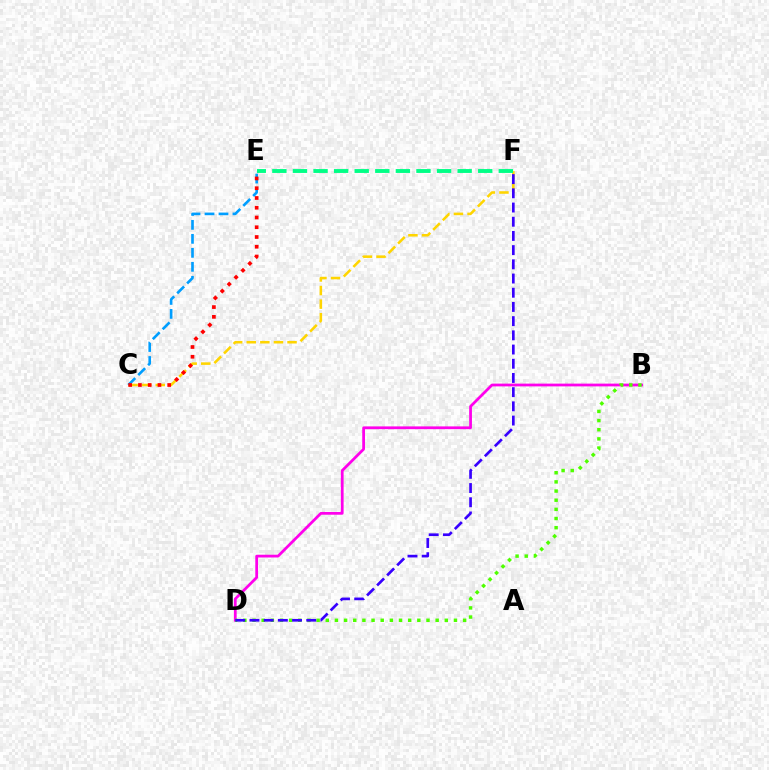{('B', 'D'): [{'color': '#ff00ed', 'line_style': 'solid', 'thickness': 1.99}, {'color': '#4fff00', 'line_style': 'dotted', 'thickness': 2.49}], ('C', 'F'): [{'color': '#ffd500', 'line_style': 'dashed', 'thickness': 1.85}], ('C', 'E'): [{'color': '#009eff', 'line_style': 'dashed', 'thickness': 1.9}, {'color': '#ff0000', 'line_style': 'dotted', 'thickness': 2.65}], ('E', 'F'): [{'color': '#00ff86', 'line_style': 'dashed', 'thickness': 2.8}], ('D', 'F'): [{'color': '#3700ff', 'line_style': 'dashed', 'thickness': 1.93}]}